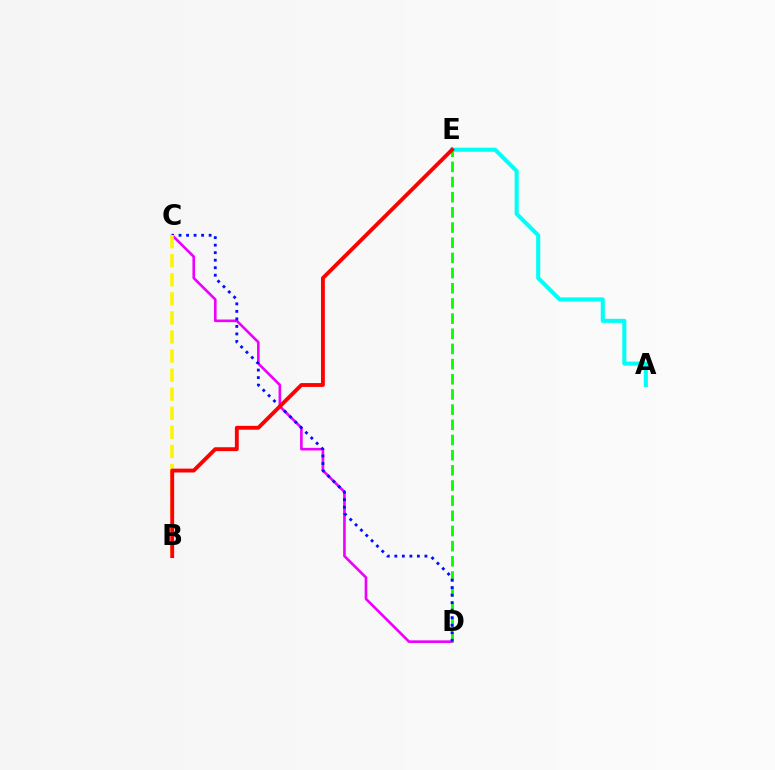{('C', 'D'): [{'color': '#ee00ff', 'line_style': 'solid', 'thickness': 1.9}, {'color': '#0010ff', 'line_style': 'dotted', 'thickness': 2.04}], ('D', 'E'): [{'color': '#08ff00', 'line_style': 'dashed', 'thickness': 2.06}], ('A', 'E'): [{'color': '#00fff6', 'line_style': 'solid', 'thickness': 2.93}], ('B', 'C'): [{'color': '#fcf500', 'line_style': 'dashed', 'thickness': 2.59}], ('B', 'E'): [{'color': '#ff0000', 'line_style': 'solid', 'thickness': 2.78}]}